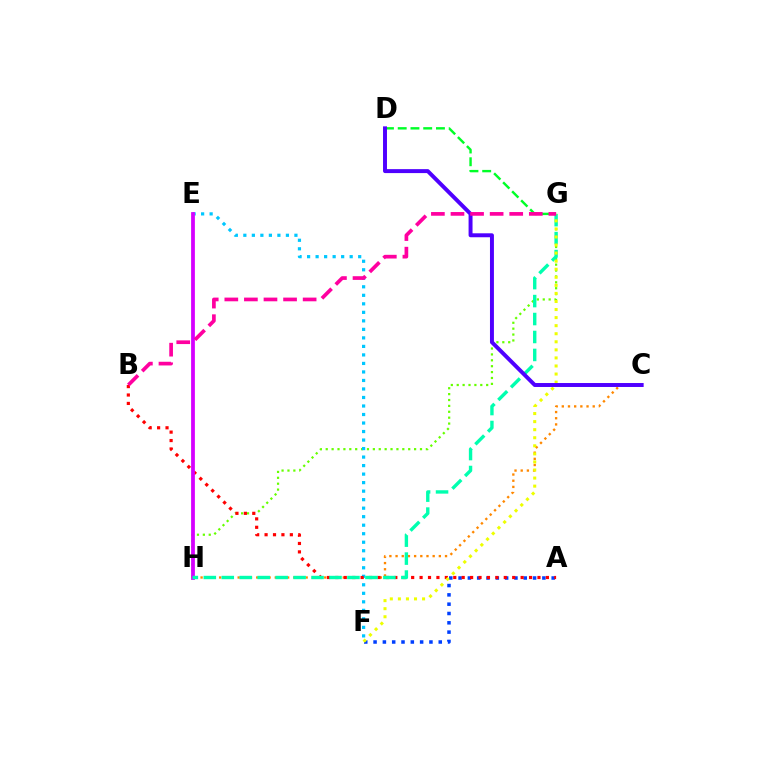{('G', 'H'): [{'color': '#66ff00', 'line_style': 'dotted', 'thickness': 1.6}, {'color': '#00ffaf', 'line_style': 'dashed', 'thickness': 2.44}], ('A', 'F'): [{'color': '#003fff', 'line_style': 'dotted', 'thickness': 2.53}], ('C', 'H'): [{'color': '#ff8800', 'line_style': 'dotted', 'thickness': 1.68}], ('E', 'F'): [{'color': '#00c7ff', 'line_style': 'dotted', 'thickness': 2.31}], ('A', 'B'): [{'color': '#ff0000', 'line_style': 'dotted', 'thickness': 2.29}], ('D', 'G'): [{'color': '#00ff27', 'line_style': 'dashed', 'thickness': 1.73}], ('E', 'H'): [{'color': '#d600ff', 'line_style': 'solid', 'thickness': 2.72}], ('F', 'G'): [{'color': '#eeff00', 'line_style': 'dotted', 'thickness': 2.19}], ('C', 'D'): [{'color': '#4f00ff', 'line_style': 'solid', 'thickness': 2.85}], ('B', 'G'): [{'color': '#ff00a0', 'line_style': 'dashed', 'thickness': 2.66}]}